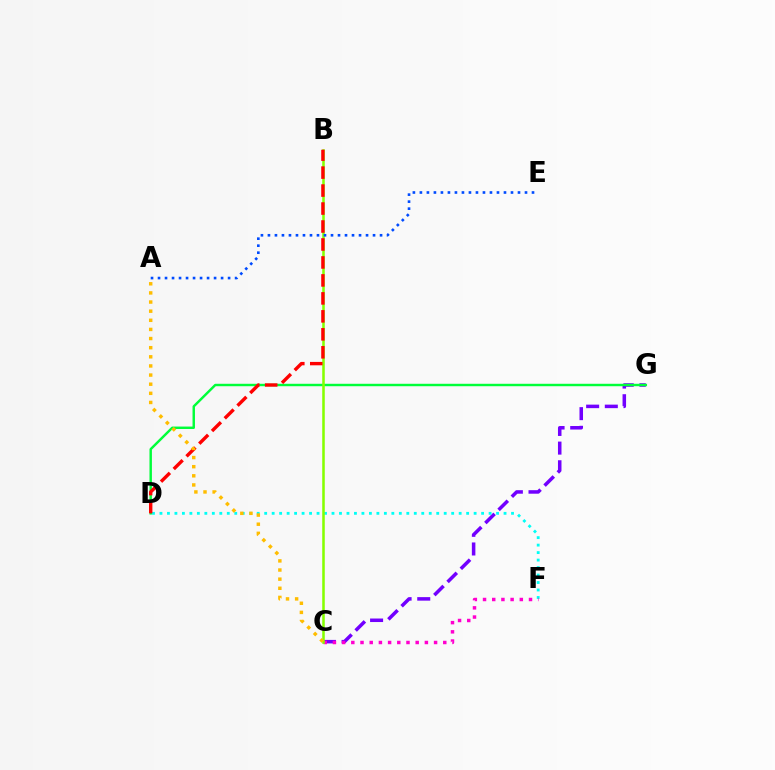{('C', 'G'): [{'color': '#7200ff', 'line_style': 'dashed', 'thickness': 2.53}], ('D', 'F'): [{'color': '#00fff6', 'line_style': 'dotted', 'thickness': 2.03}], ('C', 'F'): [{'color': '#ff00cf', 'line_style': 'dotted', 'thickness': 2.5}], ('D', 'G'): [{'color': '#00ff39', 'line_style': 'solid', 'thickness': 1.76}], ('B', 'C'): [{'color': '#84ff00', 'line_style': 'solid', 'thickness': 1.83}], ('B', 'D'): [{'color': '#ff0000', 'line_style': 'dashed', 'thickness': 2.44}], ('A', 'C'): [{'color': '#ffbd00', 'line_style': 'dotted', 'thickness': 2.48}], ('A', 'E'): [{'color': '#004bff', 'line_style': 'dotted', 'thickness': 1.9}]}